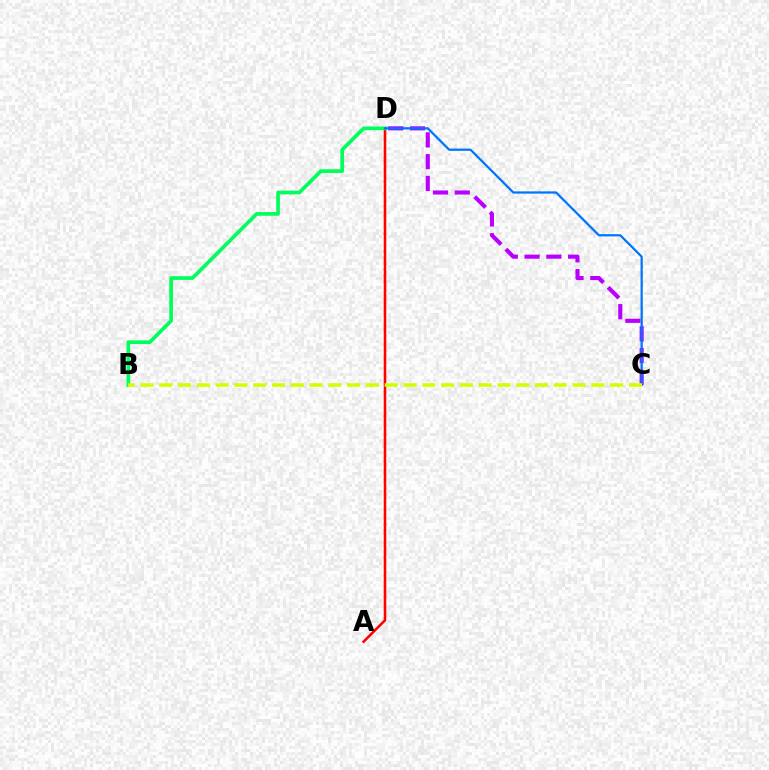{('A', 'D'): [{'color': '#ff0000', 'line_style': 'solid', 'thickness': 1.83}], ('B', 'D'): [{'color': '#00ff5c', 'line_style': 'solid', 'thickness': 2.66}], ('C', 'D'): [{'color': '#b900ff', 'line_style': 'dashed', 'thickness': 2.96}, {'color': '#0074ff', 'line_style': 'solid', 'thickness': 1.61}], ('B', 'C'): [{'color': '#d1ff00', 'line_style': 'dashed', 'thickness': 2.55}]}